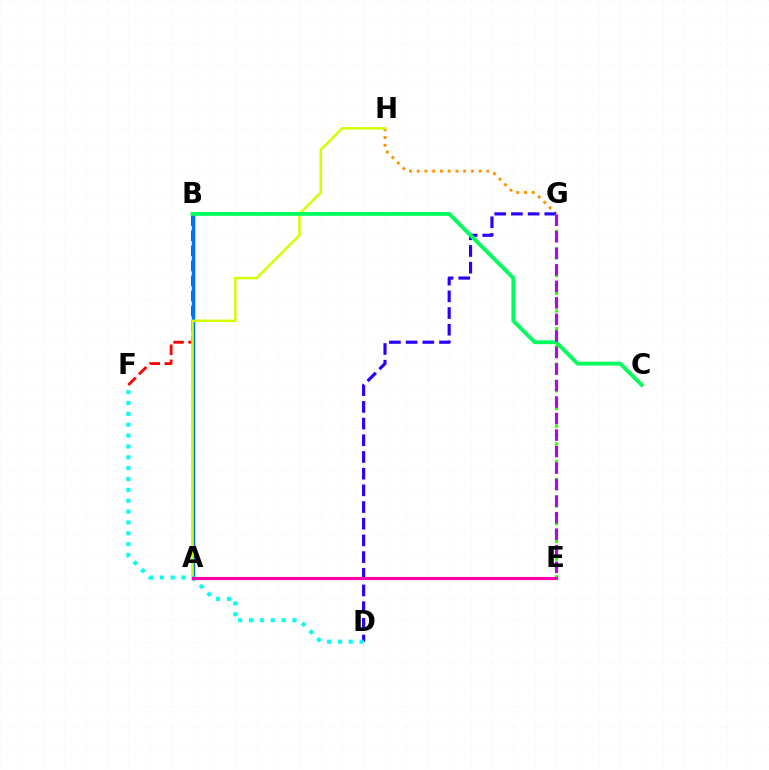{('B', 'F'): [{'color': '#ff0000', 'line_style': 'dashed', 'thickness': 2.04}], ('G', 'H'): [{'color': '#ff9400', 'line_style': 'dotted', 'thickness': 2.1}], ('D', 'G'): [{'color': '#2500ff', 'line_style': 'dashed', 'thickness': 2.27}], ('A', 'B'): [{'color': '#0074ff', 'line_style': 'solid', 'thickness': 2.49}], ('A', 'H'): [{'color': '#d1ff00', 'line_style': 'solid', 'thickness': 1.8}], ('B', 'C'): [{'color': '#00ff5c', 'line_style': 'solid', 'thickness': 2.77}], ('D', 'F'): [{'color': '#00fff6', 'line_style': 'dotted', 'thickness': 2.95}], ('E', 'G'): [{'color': '#3dff00', 'line_style': 'dotted', 'thickness': 2.41}, {'color': '#b900ff', 'line_style': 'dashed', 'thickness': 2.24}], ('A', 'E'): [{'color': '#ff00ac', 'line_style': 'solid', 'thickness': 2.23}]}